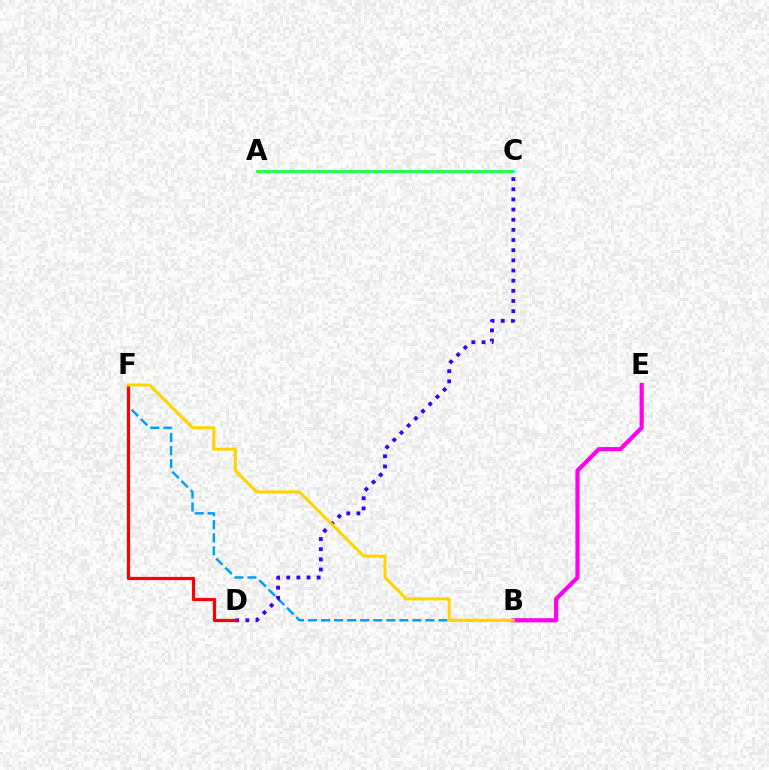{('B', 'F'): [{'color': '#009eff', 'line_style': 'dashed', 'thickness': 1.77}, {'color': '#ffd500', 'line_style': 'solid', 'thickness': 2.23}], ('A', 'C'): [{'color': '#00ff86', 'line_style': 'solid', 'thickness': 2.02}, {'color': '#4fff00', 'line_style': 'dotted', 'thickness': 2.26}], ('C', 'D'): [{'color': '#3700ff', 'line_style': 'dotted', 'thickness': 2.76}], ('D', 'F'): [{'color': '#ff0000', 'line_style': 'solid', 'thickness': 2.31}], ('B', 'E'): [{'color': '#ff00ed', 'line_style': 'solid', 'thickness': 2.99}]}